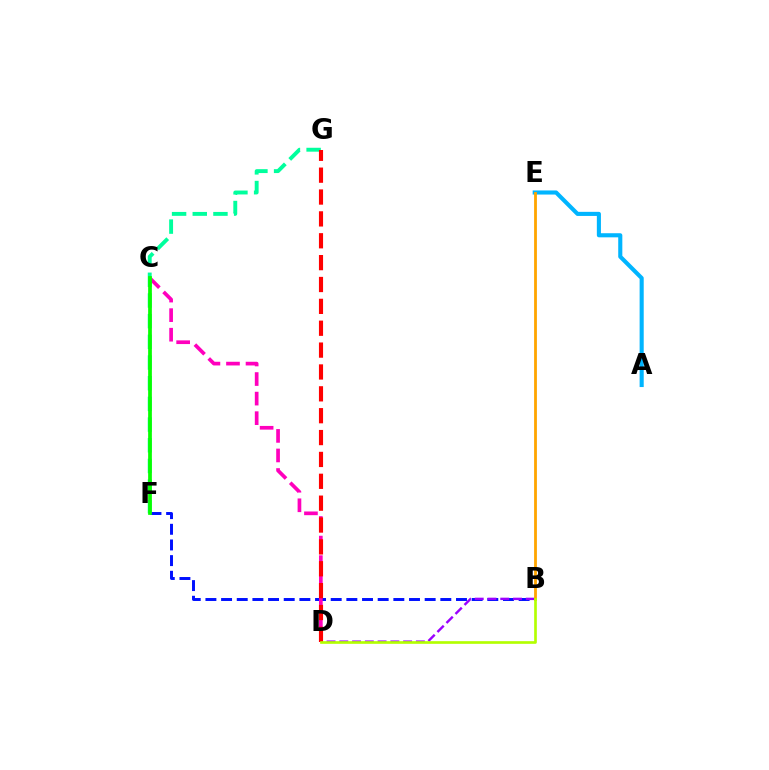{('A', 'E'): [{'color': '#00b5ff', 'line_style': 'solid', 'thickness': 2.95}], ('B', 'F'): [{'color': '#0010ff', 'line_style': 'dashed', 'thickness': 2.13}], ('B', 'D'): [{'color': '#9b00ff', 'line_style': 'dashed', 'thickness': 1.73}, {'color': '#b3ff00', 'line_style': 'solid', 'thickness': 1.92}], ('C', 'D'): [{'color': '#ff00bd', 'line_style': 'dashed', 'thickness': 2.66}], ('F', 'G'): [{'color': '#00ff9d', 'line_style': 'dashed', 'thickness': 2.81}], ('C', 'F'): [{'color': '#08ff00', 'line_style': 'solid', 'thickness': 2.68}], ('B', 'E'): [{'color': '#ffa500', 'line_style': 'solid', 'thickness': 2.02}], ('D', 'G'): [{'color': '#ff0000', 'line_style': 'dashed', 'thickness': 2.97}]}